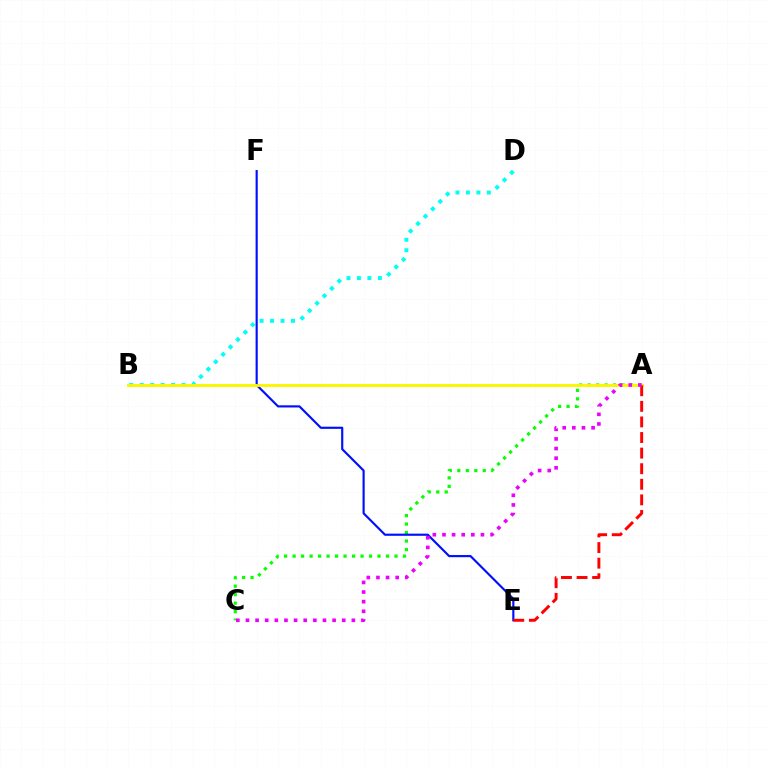{('B', 'D'): [{'color': '#00fff6', 'line_style': 'dotted', 'thickness': 2.84}], ('A', 'C'): [{'color': '#08ff00', 'line_style': 'dotted', 'thickness': 2.31}, {'color': '#ee00ff', 'line_style': 'dotted', 'thickness': 2.62}], ('E', 'F'): [{'color': '#0010ff', 'line_style': 'solid', 'thickness': 1.55}], ('A', 'B'): [{'color': '#fcf500', 'line_style': 'solid', 'thickness': 2.09}], ('A', 'E'): [{'color': '#ff0000', 'line_style': 'dashed', 'thickness': 2.12}]}